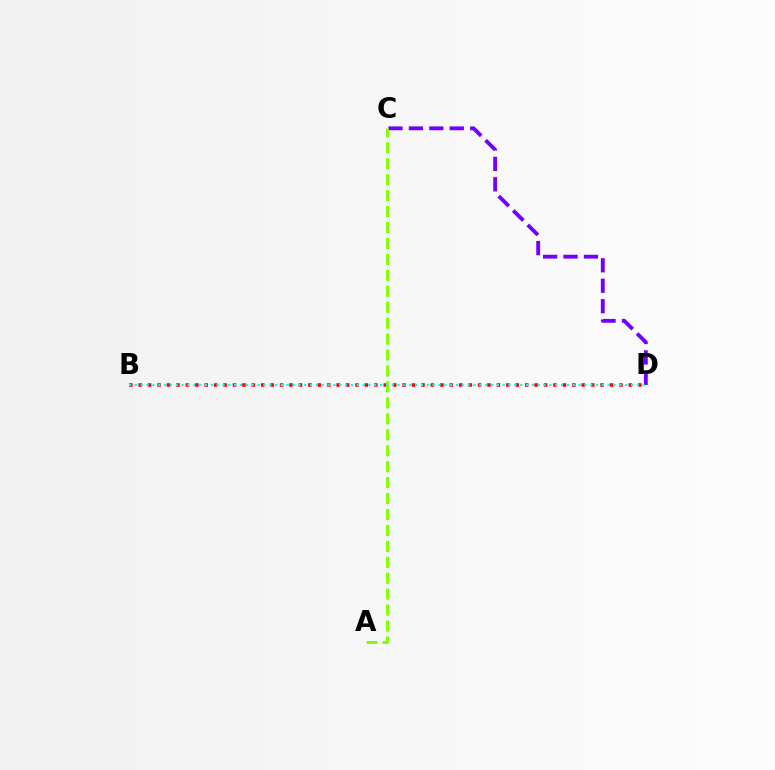{('B', 'D'): [{'color': '#ff0000', 'line_style': 'dotted', 'thickness': 2.56}, {'color': '#00fff6', 'line_style': 'dotted', 'thickness': 1.59}], ('C', 'D'): [{'color': '#7200ff', 'line_style': 'dashed', 'thickness': 2.78}], ('A', 'C'): [{'color': '#84ff00', 'line_style': 'dashed', 'thickness': 2.17}]}